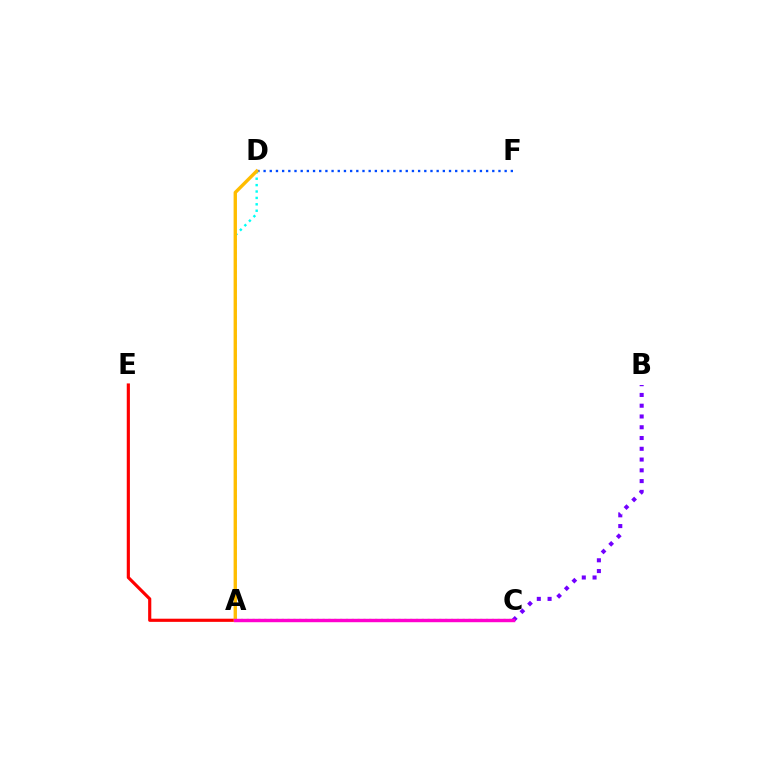{('A', 'C'): [{'color': '#00ff39', 'line_style': 'dotted', 'thickness': 1.95}, {'color': '#84ff00', 'line_style': 'dotted', 'thickness': 1.59}, {'color': '#ff00cf', 'line_style': 'solid', 'thickness': 2.46}], ('A', 'E'): [{'color': '#ff0000', 'line_style': 'solid', 'thickness': 2.27}], ('B', 'C'): [{'color': '#7200ff', 'line_style': 'dotted', 'thickness': 2.93}], ('D', 'F'): [{'color': '#004bff', 'line_style': 'dotted', 'thickness': 1.68}], ('A', 'D'): [{'color': '#00fff6', 'line_style': 'dotted', 'thickness': 1.74}, {'color': '#ffbd00', 'line_style': 'solid', 'thickness': 2.42}]}